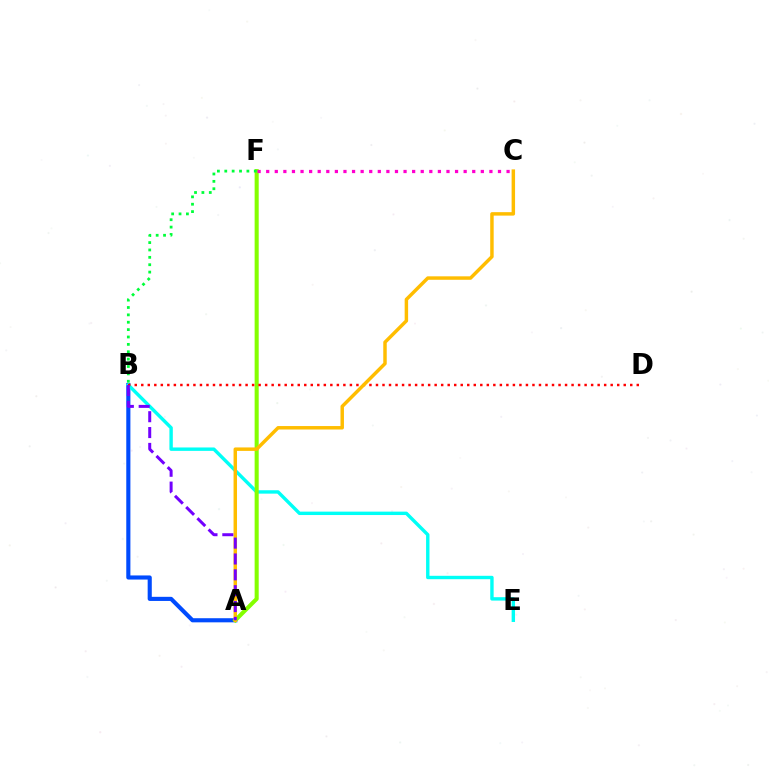{('A', 'B'): [{'color': '#004bff', 'line_style': 'solid', 'thickness': 2.97}, {'color': '#7200ff', 'line_style': 'dashed', 'thickness': 2.15}], ('B', 'E'): [{'color': '#00fff6', 'line_style': 'solid', 'thickness': 2.45}], ('A', 'F'): [{'color': '#84ff00', 'line_style': 'solid', 'thickness': 2.93}], ('B', 'D'): [{'color': '#ff0000', 'line_style': 'dotted', 'thickness': 1.77}], ('A', 'C'): [{'color': '#ffbd00', 'line_style': 'solid', 'thickness': 2.49}], ('C', 'F'): [{'color': '#ff00cf', 'line_style': 'dotted', 'thickness': 2.33}], ('B', 'F'): [{'color': '#00ff39', 'line_style': 'dotted', 'thickness': 2.0}]}